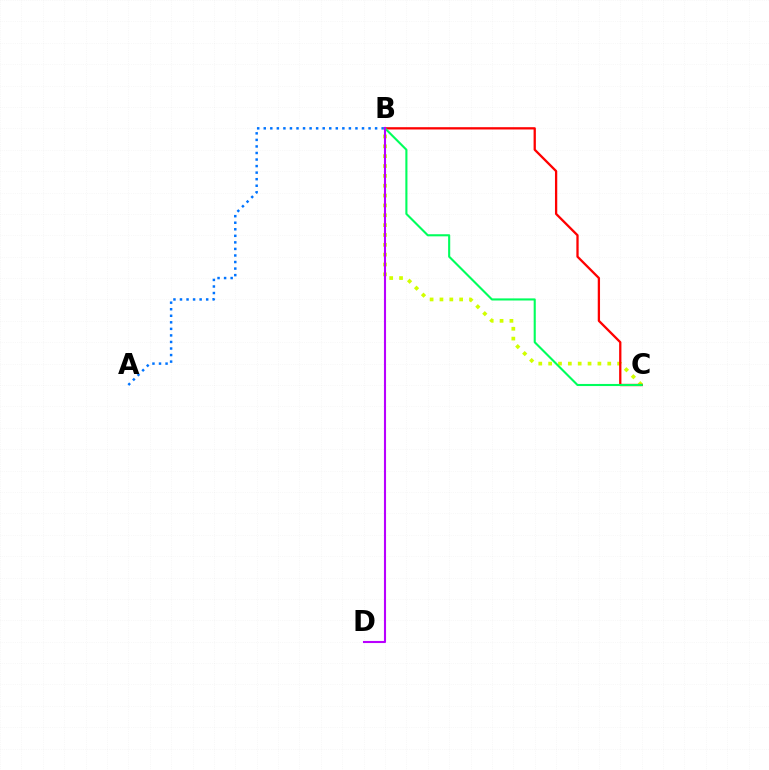{('A', 'B'): [{'color': '#0074ff', 'line_style': 'dotted', 'thickness': 1.78}], ('B', 'C'): [{'color': '#d1ff00', 'line_style': 'dotted', 'thickness': 2.68}, {'color': '#ff0000', 'line_style': 'solid', 'thickness': 1.65}, {'color': '#00ff5c', 'line_style': 'solid', 'thickness': 1.51}], ('B', 'D'): [{'color': '#b900ff', 'line_style': 'solid', 'thickness': 1.51}]}